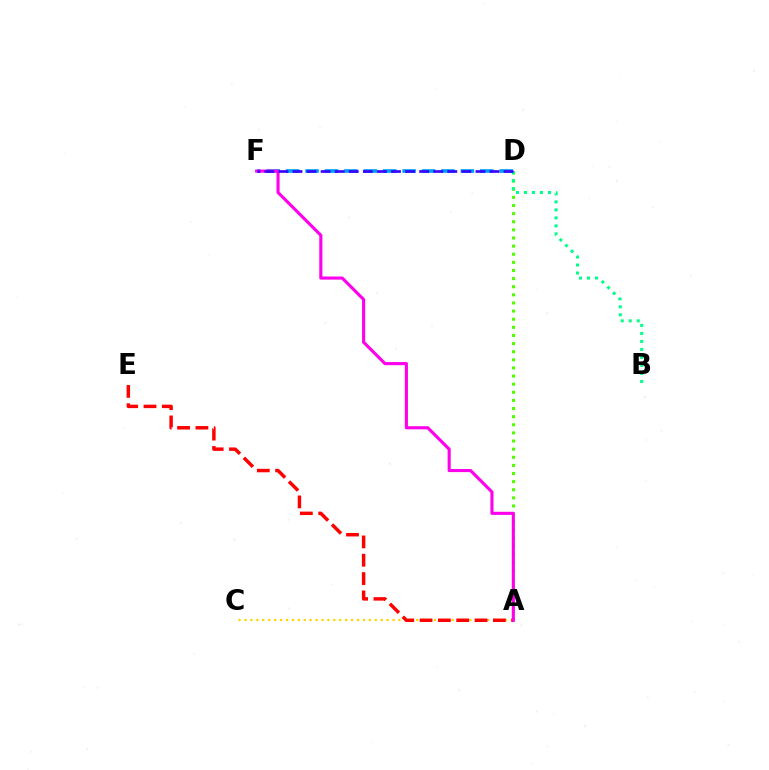{('A', 'C'): [{'color': '#ffd500', 'line_style': 'dotted', 'thickness': 1.61}], ('A', 'D'): [{'color': '#4fff00', 'line_style': 'dotted', 'thickness': 2.21}], ('D', 'F'): [{'color': '#009eff', 'line_style': 'dashed', 'thickness': 2.64}, {'color': '#3700ff', 'line_style': 'dashed', 'thickness': 1.91}], ('A', 'E'): [{'color': '#ff0000', 'line_style': 'dashed', 'thickness': 2.49}], ('A', 'F'): [{'color': '#ff00ed', 'line_style': 'solid', 'thickness': 2.24}], ('B', 'D'): [{'color': '#00ff86', 'line_style': 'dotted', 'thickness': 2.17}]}